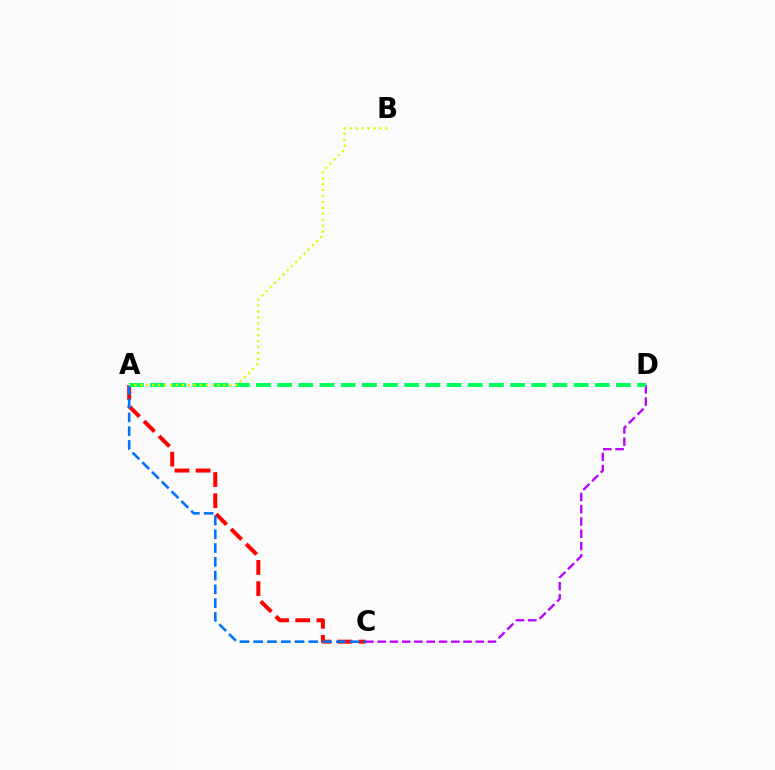{('C', 'D'): [{'color': '#b900ff', 'line_style': 'dashed', 'thickness': 1.67}], ('A', 'C'): [{'color': '#ff0000', 'line_style': 'dashed', 'thickness': 2.87}, {'color': '#0074ff', 'line_style': 'dashed', 'thickness': 1.87}], ('A', 'D'): [{'color': '#00ff5c', 'line_style': 'dashed', 'thickness': 2.88}], ('A', 'B'): [{'color': '#d1ff00', 'line_style': 'dotted', 'thickness': 1.61}]}